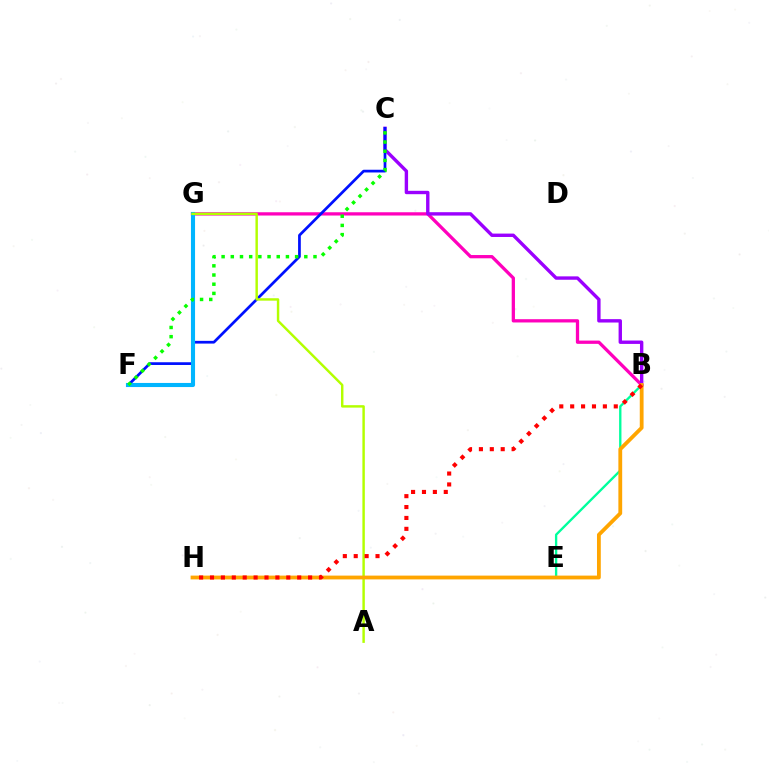{('B', 'G'): [{'color': '#ff00bd', 'line_style': 'solid', 'thickness': 2.36}], ('B', 'C'): [{'color': '#9b00ff', 'line_style': 'solid', 'thickness': 2.44}], ('C', 'F'): [{'color': '#0010ff', 'line_style': 'solid', 'thickness': 1.96}, {'color': '#08ff00', 'line_style': 'dotted', 'thickness': 2.5}], ('F', 'G'): [{'color': '#00b5ff', 'line_style': 'solid', 'thickness': 2.96}], ('B', 'E'): [{'color': '#00ff9d', 'line_style': 'solid', 'thickness': 1.69}], ('A', 'G'): [{'color': '#b3ff00', 'line_style': 'solid', 'thickness': 1.76}], ('B', 'H'): [{'color': '#ffa500', 'line_style': 'solid', 'thickness': 2.74}, {'color': '#ff0000', 'line_style': 'dotted', 'thickness': 2.96}]}